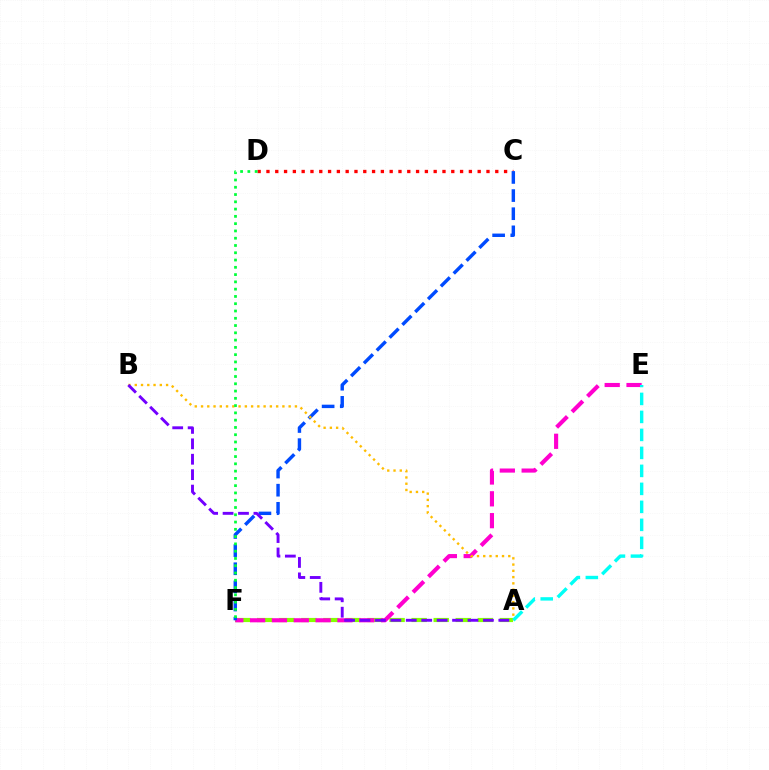{('A', 'F'): [{'color': '#84ff00', 'line_style': 'dashed', 'thickness': 3.0}], ('C', 'D'): [{'color': '#ff0000', 'line_style': 'dotted', 'thickness': 2.39}], ('E', 'F'): [{'color': '#ff00cf', 'line_style': 'dashed', 'thickness': 2.97}], ('C', 'F'): [{'color': '#004bff', 'line_style': 'dashed', 'thickness': 2.46}], ('A', 'B'): [{'color': '#ffbd00', 'line_style': 'dotted', 'thickness': 1.7}, {'color': '#7200ff', 'line_style': 'dashed', 'thickness': 2.1}], ('D', 'F'): [{'color': '#00ff39', 'line_style': 'dotted', 'thickness': 1.98}], ('A', 'E'): [{'color': '#00fff6', 'line_style': 'dashed', 'thickness': 2.44}]}